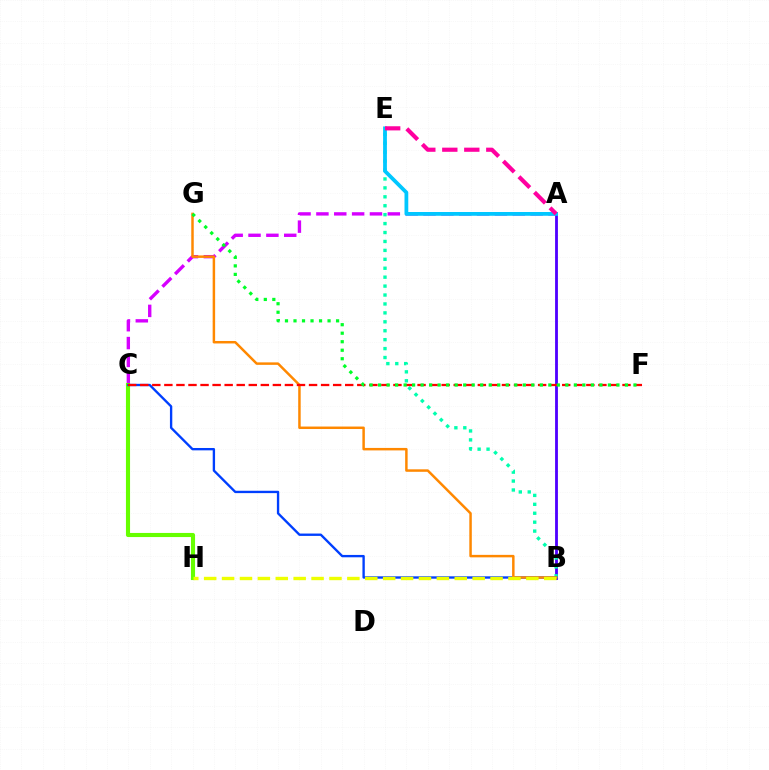{('A', 'B'): [{'color': '#4f00ff', 'line_style': 'solid', 'thickness': 2.03}], ('A', 'C'): [{'color': '#d600ff', 'line_style': 'dashed', 'thickness': 2.43}], ('B', 'E'): [{'color': '#00ffaf', 'line_style': 'dotted', 'thickness': 2.43}], ('C', 'H'): [{'color': '#66ff00', 'line_style': 'solid', 'thickness': 2.96}], ('B', 'C'): [{'color': '#003fff', 'line_style': 'solid', 'thickness': 1.7}], ('B', 'G'): [{'color': '#ff8800', 'line_style': 'solid', 'thickness': 1.79}], ('A', 'E'): [{'color': '#00c7ff', 'line_style': 'solid', 'thickness': 2.72}, {'color': '#ff00a0', 'line_style': 'dashed', 'thickness': 2.99}], ('B', 'H'): [{'color': '#eeff00', 'line_style': 'dashed', 'thickness': 2.43}], ('C', 'F'): [{'color': '#ff0000', 'line_style': 'dashed', 'thickness': 1.64}], ('F', 'G'): [{'color': '#00ff27', 'line_style': 'dotted', 'thickness': 2.31}]}